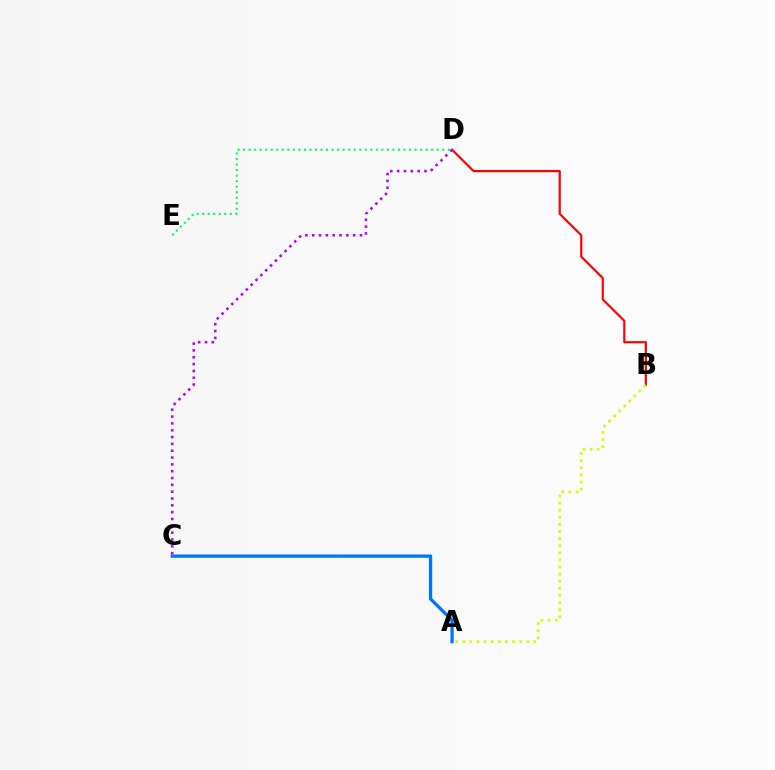{('A', 'C'): [{'color': '#0074ff', 'line_style': 'solid', 'thickness': 2.35}], ('B', 'D'): [{'color': '#ff0000', 'line_style': 'solid', 'thickness': 1.56}], ('C', 'D'): [{'color': '#b900ff', 'line_style': 'dotted', 'thickness': 1.86}], ('A', 'B'): [{'color': '#d1ff00', 'line_style': 'dotted', 'thickness': 1.93}], ('D', 'E'): [{'color': '#00ff5c', 'line_style': 'dotted', 'thickness': 1.5}]}